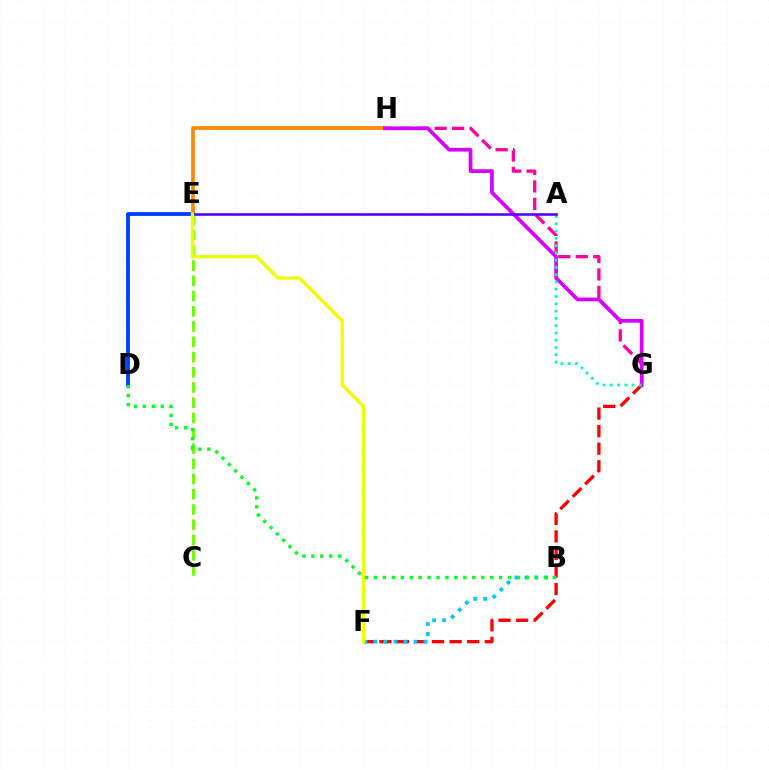{('F', 'G'): [{'color': '#ff0000', 'line_style': 'dashed', 'thickness': 2.39}], ('C', 'E'): [{'color': '#66ff00', 'line_style': 'dashed', 'thickness': 2.07}], ('E', 'H'): [{'color': '#ff8800', 'line_style': 'solid', 'thickness': 2.66}], ('G', 'H'): [{'color': '#ff00a0', 'line_style': 'dashed', 'thickness': 2.37}, {'color': '#d600ff', 'line_style': 'solid', 'thickness': 2.68}], ('A', 'G'): [{'color': '#00ffaf', 'line_style': 'dotted', 'thickness': 1.98}], ('B', 'F'): [{'color': '#00c7ff', 'line_style': 'dotted', 'thickness': 2.72}], ('A', 'E'): [{'color': '#4f00ff', 'line_style': 'solid', 'thickness': 1.86}], ('D', 'E'): [{'color': '#003fff', 'line_style': 'solid', 'thickness': 2.76}], ('E', 'F'): [{'color': '#eeff00', 'line_style': 'solid', 'thickness': 2.37}], ('B', 'D'): [{'color': '#00ff27', 'line_style': 'dotted', 'thickness': 2.43}]}